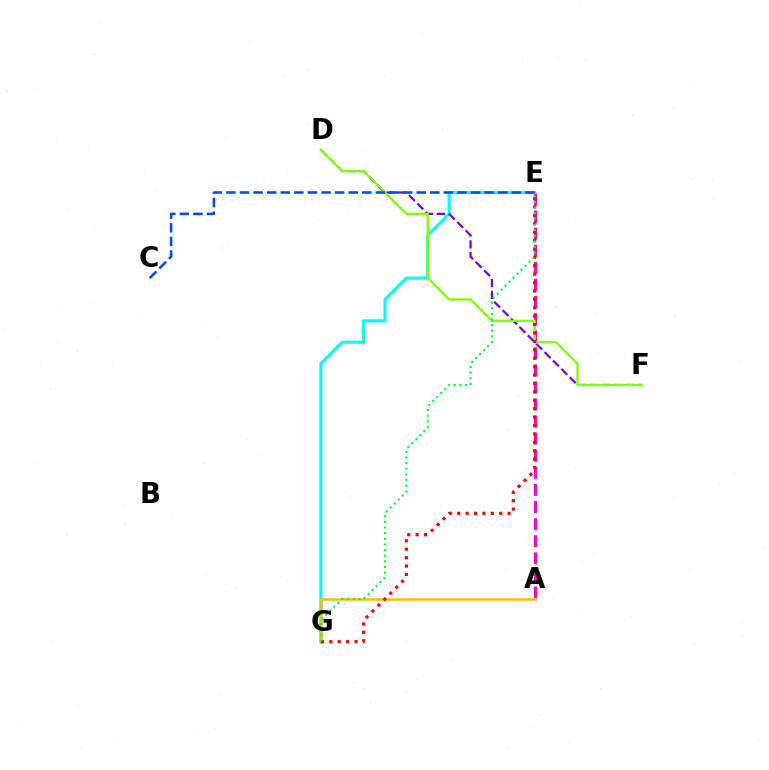{('A', 'E'): [{'color': '#ff00cf', 'line_style': 'dashed', 'thickness': 2.32}], ('E', 'G'): [{'color': '#00fff6', 'line_style': 'solid', 'thickness': 2.23}, {'color': '#ff0000', 'line_style': 'dotted', 'thickness': 2.28}, {'color': '#00ff39', 'line_style': 'dotted', 'thickness': 1.53}], ('D', 'F'): [{'color': '#7200ff', 'line_style': 'dashed', 'thickness': 1.61}, {'color': '#84ff00', 'line_style': 'solid', 'thickness': 1.69}], ('C', 'E'): [{'color': '#004bff', 'line_style': 'dashed', 'thickness': 1.85}], ('A', 'G'): [{'color': '#ffbd00', 'line_style': 'solid', 'thickness': 1.8}]}